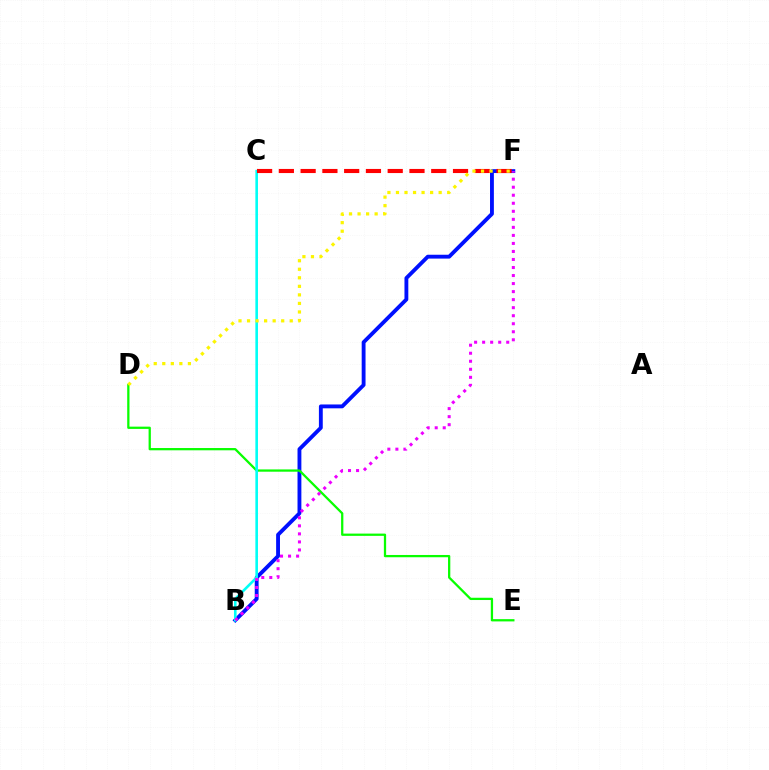{('B', 'F'): [{'color': '#0010ff', 'line_style': 'solid', 'thickness': 2.77}, {'color': '#ee00ff', 'line_style': 'dotted', 'thickness': 2.18}], ('D', 'E'): [{'color': '#08ff00', 'line_style': 'solid', 'thickness': 1.63}], ('B', 'C'): [{'color': '#00fff6', 'line_style': 'solid', 'thickness': 1.88}], ('C', 'F'): [{'color': '#ff0000', 'line_style': 'dashed', 'thickness': 2.96}], ('D', 'F'): [{'color': '#fcf500', 'line_style': 'dotted', 'thickness': 2.32}]}